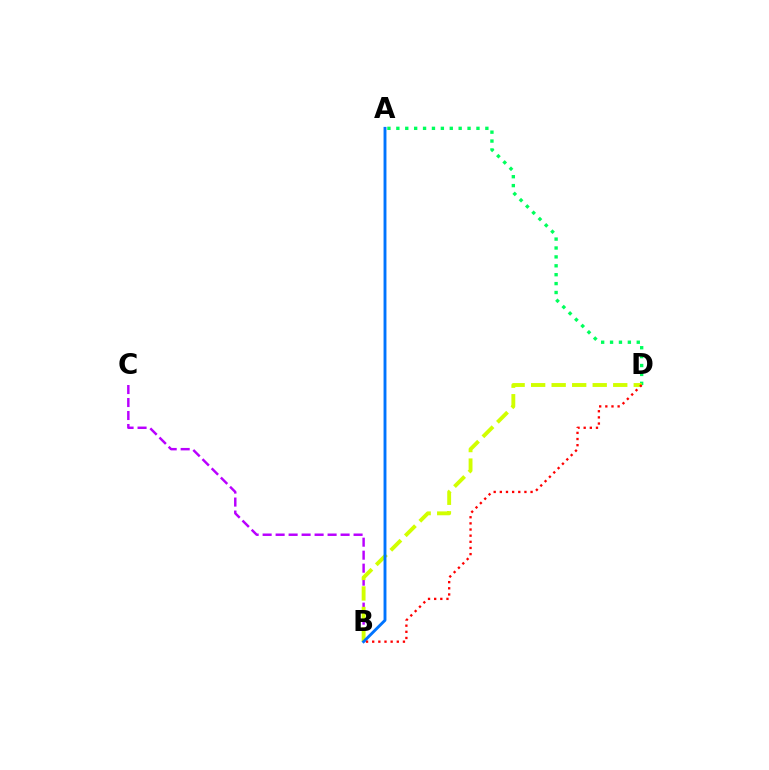{('A', 'D'): [{'color': '#00ff5c', 'line_style': 'dotted', 'thickness': 2.42}], ('B', 'C'): [{'color': '#b900ff', 'line_style': 'dashed', 'thickness': 1.77}], ('B', 'D'): [{'color': '#d1ff00', 'line_style': 'dashed', 'thickness': 2.79}, {'color': '#ff0000', 'line_style': 'dotted', 'thickness': 1.67}], ('A', 'B'): [{'color': '#0074ff', 'line_style': 'solid', 'thickness': 2.08}]}